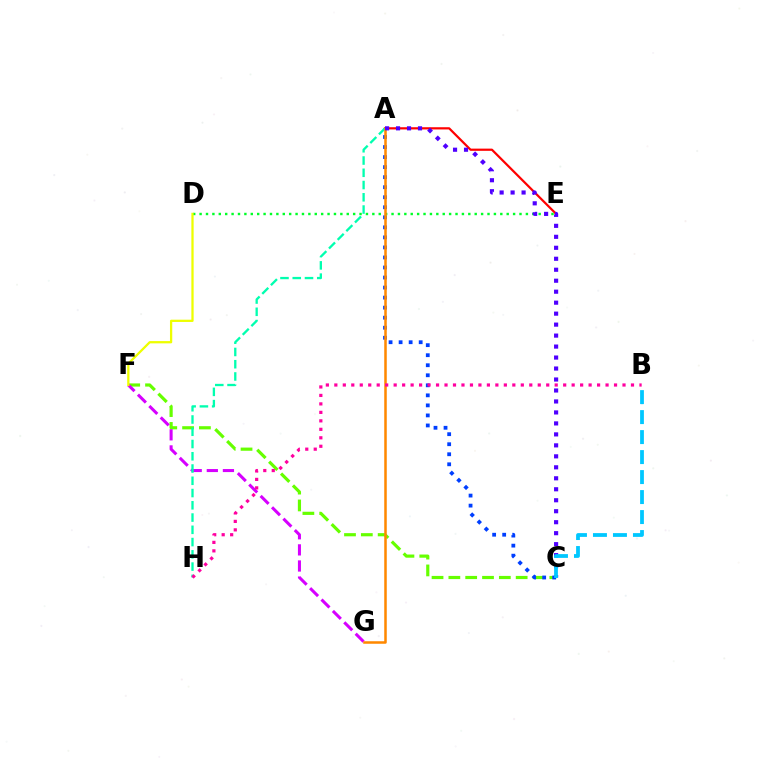{('C', 'F'): [{'color': '#66ff00', 'line_style': 'dashed', 'thickness': 2.29}], ('A', 'E'): [{'color': '#ff0000', 'line_style': 'solid', 'thickness': 1.59}], ('F', 'G'): [{'color': '#d600ff', 'line_style': 'dashed', 'thickness': 2.19}], ('A', 'C'): [{'color': '#003fff', 'line_style': 'dotted', 'thickness': 2.73}, {'color': '#4f00ff', 'line_style': 'dotted', 'thickness': 2.98}], ('A', 'H'): [{'color': '#00ffaf', 'line_style': 'dashed', 'thickness': 1.67}], ('D', 'E'): [{'color': '#00ff27', 'line_style': 'dotted', 'thickness': 1.74}], ('A', 'G'): [{'color': '#ff8800', 'line_style': 'solid', 'thickness': 1.82}], ('B', 'H'): [{'color': '#ff00a0', 'line_style': 'dotted', 'thickness': 2.3}], ('D', 'F'): [{'color': '#eeff00', 'line_style': 'solid', 'thickness': 1.63}], ('B', 'C'): [{'color': '#00c7ff', 'line_style': 'dashed', 'thickness': 2.72}]}